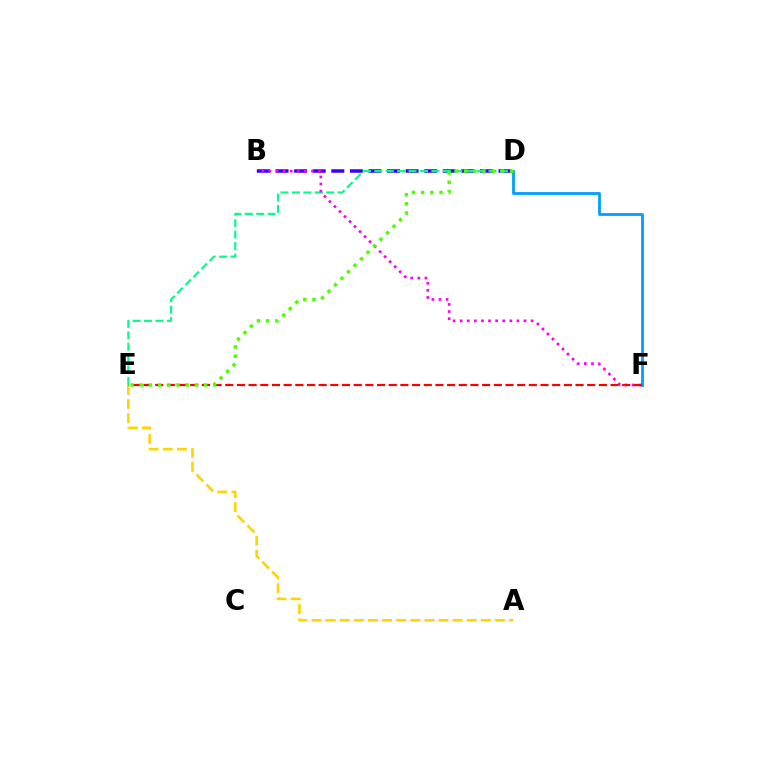{('B', 'D'): [{'color': '#3700ff', 'line_style': 'dashed', 'thickness': 2.52}], ('D', 'E'): [{'color': '#00ff86', 'line_style': 'dashed', 'thickness': 1.55}, {'color': '#4fff00', 'line_style': 'dotted', 'thickness': 2.5}], ('D', 'F'): [{'color': '#009eff', 'line_style': 'solid', 'thickness': 2.01}], ('B', 'F'): [{'color': '#ff00ed', 'line_style': 'dotted', 'thickness': 1.93}], ('A', 'E'): [{'color': '#ffd500', 'line_style': 'dashed', 'thickness': 1.92}], ('E', 'F'): [{'color': '#ff0000', 'line_style': 'dashed', 'thickness': 1.59}]}